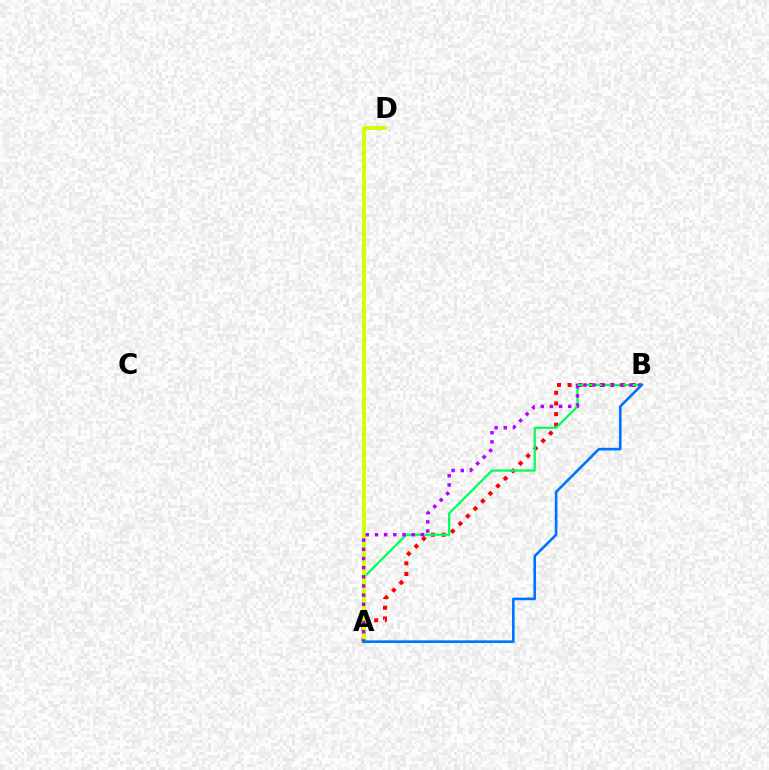{('A', 'B'): [{'color': '#ff0000', 'line_style': 'dotted', 'thickness': 2.9}, {'color': '#00ff5c', 'line_style': 'solid', 'thickness': 1.62}, {'color': '#b900ff', 'line_style': 'dotted', 'thickness': 2.49}, {'color': '#0074ff', 'line_style': 'solid', 'thickness': 1.9}], ('A', 'D'): [{'color': '#d1ff00', 'line_style': 'solid', 'thickness': 2.79}]}